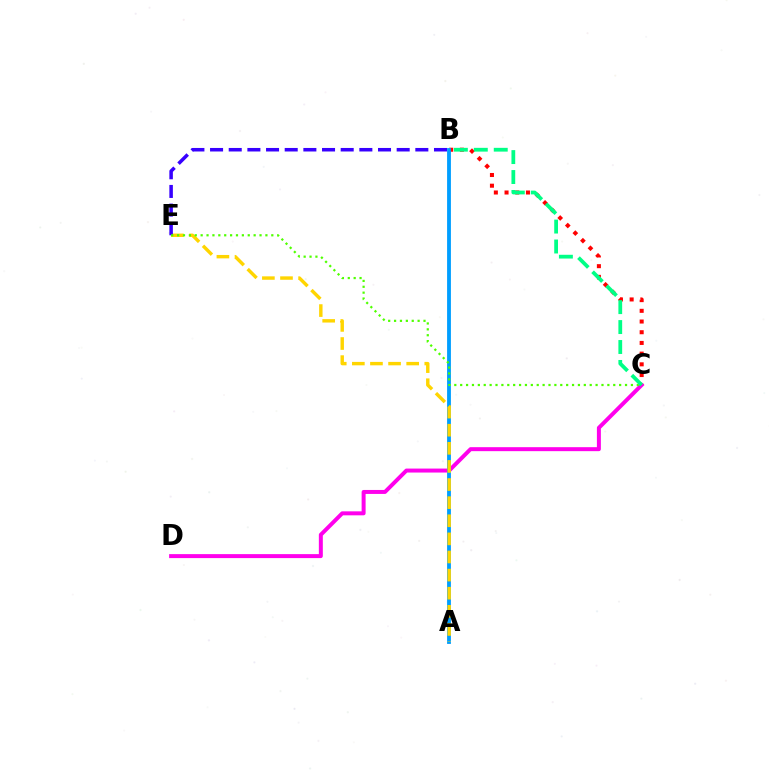{('B', 'C'): [{'color': '#ff0000', 'line_style': 'dotted', 'thickness': 2.91}, {'color': '#00ff86', 'line_style': 'dashed', 'thickness': 2.71}], ('C', 'D'): [{'color': '#ff00ed', 'line_style': 'solid', 'thickness': 2.86}], ('A', 'B'): [{'color': '#009eff', 'line_style': 'solid', 'thickness': 2.76}], ('A', 'E'): [{'color': '#ffd500', 'line_style': 'dashed', 'thickness': 2.46}], ('B', 'E'): [{'color': '#3700ff', 'line_style': 'dashed', 'thickness': 2.54}], ('C', 'E'): [{'color': '#4fff00', 'line_style': 'dotted', 'thickness': 1.6}]}